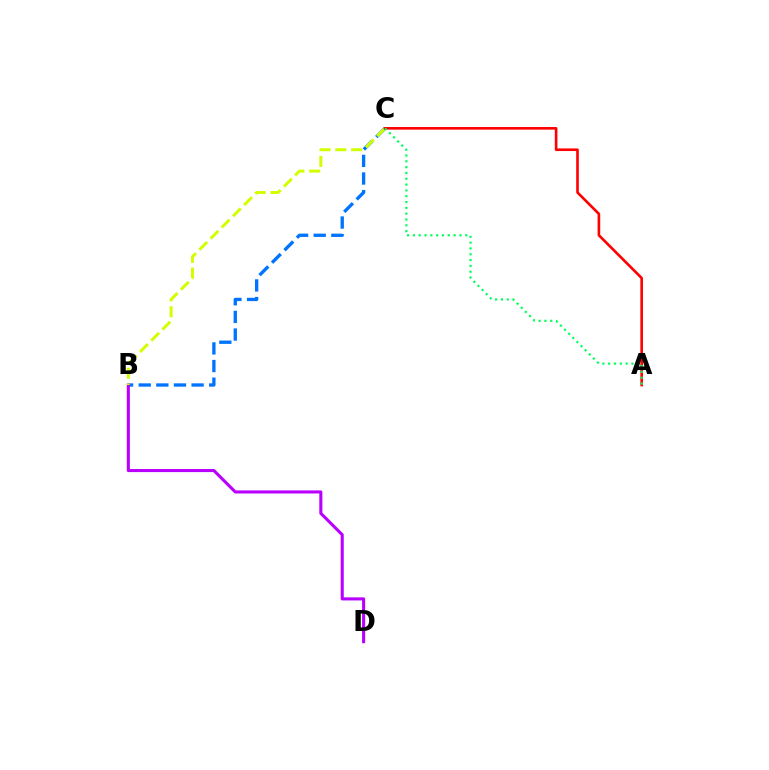{('B', 'C'): [{'color': '#0074ff', 'line_style': 'dashed', 'thickness': 2.39}, {'color': '#d1ff00', 'line_style': 'dashed', 'thickness': 2.15}], ('B', 'D'): [{'color': '#b900ff', 'line_style': 'solid', 'thickness': 2.22}], ('A', 'C'): [{'color': '#ff0000', 'line_style': 'solid', 'thickness': 1.88}, {'color': '#00ff5c', 'line_style': 'dotted', 'thickness': 1.58}]}